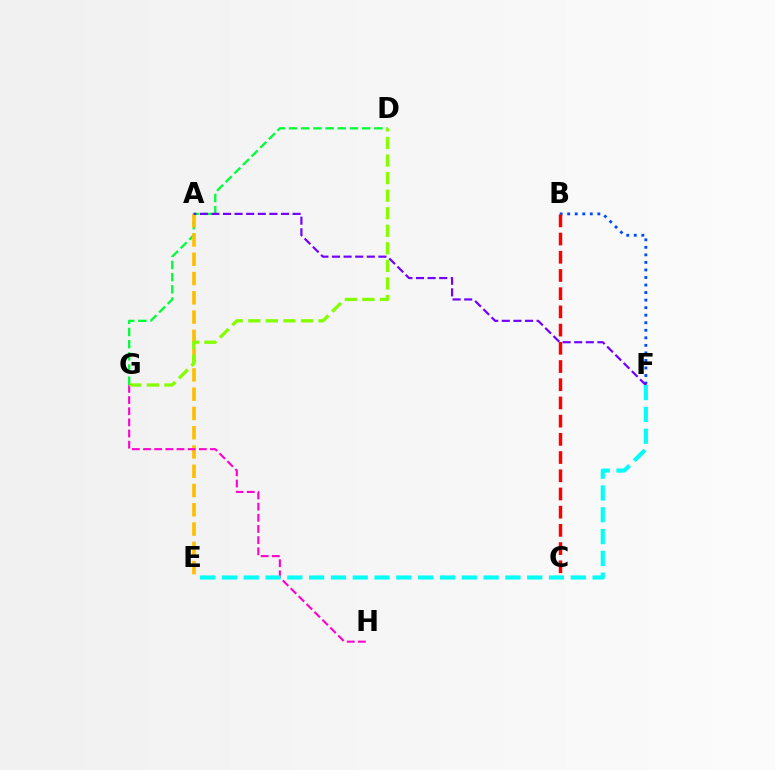{('D', 'G'): [{'color': '#00ff39', 'line_style': 'dashed', 'thickness': 1.66}, {'color': '#84ff00', 'line_style': 'dashed', 'thickness': 2.39}], ('B', 'F'): [{'color': '#004bff', 'line_style': 'dotted', 'thickness': 2.05}], ('A', 'E'): [{'color': '#ffbd00', 'line_style': 'dashed', 'thickness': 2.62}], ('G', 'H'): [{'color': '#ff00cf', 'line_style': 'dashed', 'thickness': 1.52}], ('A', 'F'): [{'color': '#7200ff', 'line_style': 'dashed', 'thickness': 1.58}], ('B', 'C'): [{'color': '#ff0000', 'line_style': 'dashed', 'thickness': 2.47}], ('E', 'F'): [{'color': '#00fff6', 'line_style': 'dashed', 'thickness': 2.96}]}